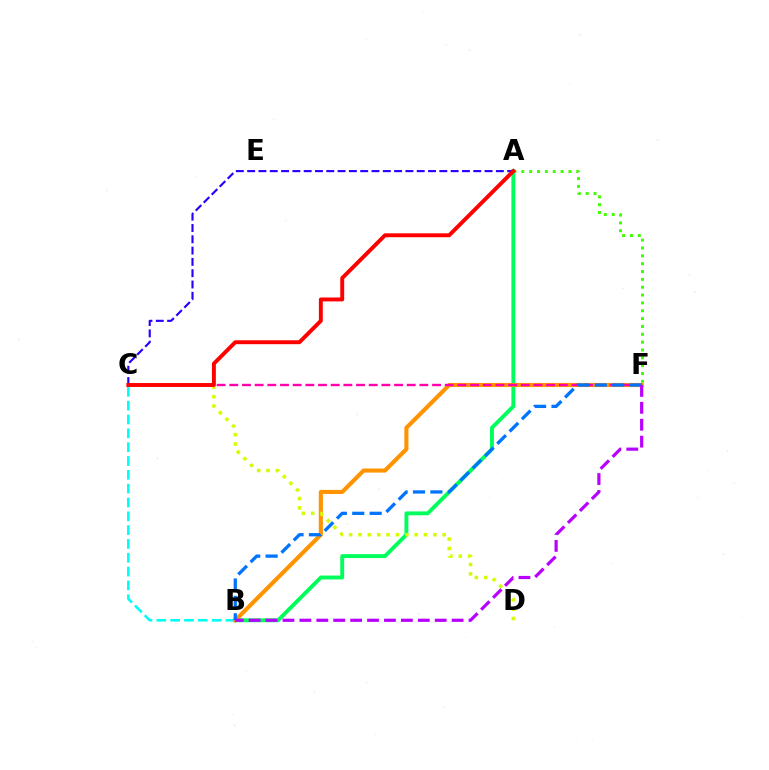{('A', 'B'): [{'color': '#00ff5c', 'line_style': 'solid', 'thickness': 2.81}], ('B', 'C'): [{'color': '#00fff6', 'line_style': 'dashed', 'thickness': 1.88}], ('B', 'F'): [{'color': '#ff9400', 'line_style': 'solid', 'thickness': 2.95}, {'color': '#0074ff', 'line_style': 'dashed', 'thickness': 2.36}, {'color': '#b900ff', 'line_style': 'dashed', 'thickness': 2.3}], ('A', 'C'): [{'color': '#2500ff', 'line_style': 'dashed', 'thickness': 1.54}, {'color': '#ff0000', 'line_style': 'solid', 'thickness': 2.82}], ('C', 'D'): [{'color': '#d1ff00', 'line_style': 'dotted', 'thickness': 2.54}], ('C', 'F'): [{'color': '#ff00ac', 'line_style': 'dashed', 'thickness': 1.72}], ('A', 'F'): [{'color': '#3dff00', 'line_style': 'dotted', 'thickness': 2.13}]}